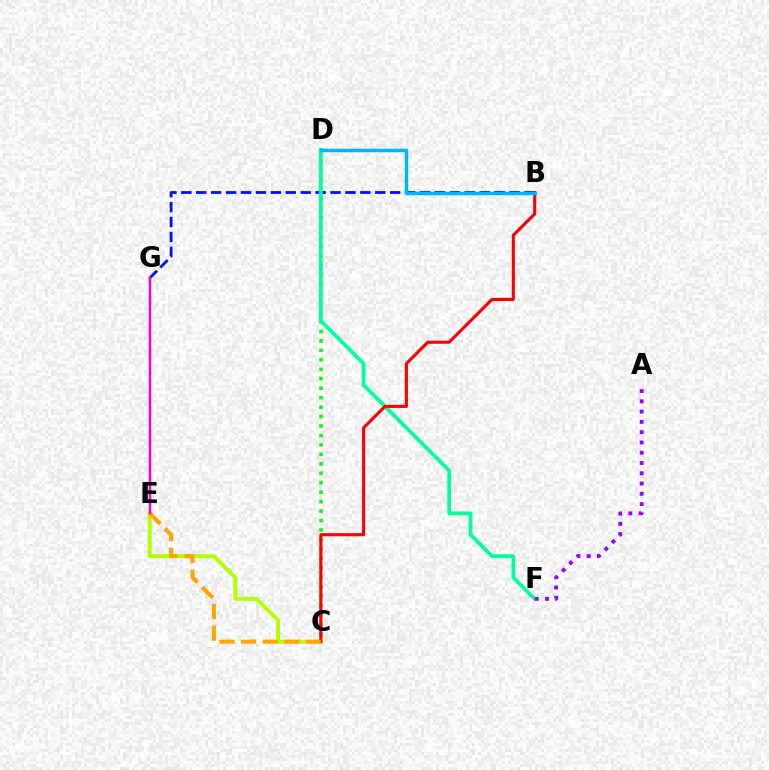{('C', 'E'): [{'color': '#b3ff00', 'line_style': 'solid', 'thickness': 2.8}, {'color': '#ffa500', 'line_style': 'dashed', 'thickness': 2.94}], ('C', 'D'): [{'color': '#08ff00', 'line_style': 'dotted', 'thickness': 2.57}], ('B', 'G'): [{'color': '#0010ff', 'line_style': 'dashed', 'thickness': 2.03}], ('D', 'F'): [{'color': '#00ff9d', 'line_style': 'solid', 'thickness': 2.67}], ('B', 'C'): [{'color': '#ff0000', 'line_style': 'solid', 'thickness': 2.24}], ('E', 'G'): [{'color': '#ff00bd', 'line_style': 'solid', 'thickness': 1.78}], ('A', 'F'): [{'color': '#9b00ff', 'line_style': 'dotted', 'thickness': 2.79}], ('B', 'D'): [{'color': '#00b5ff', 'line_style': 'solid', 'thickness': 2.5}]}